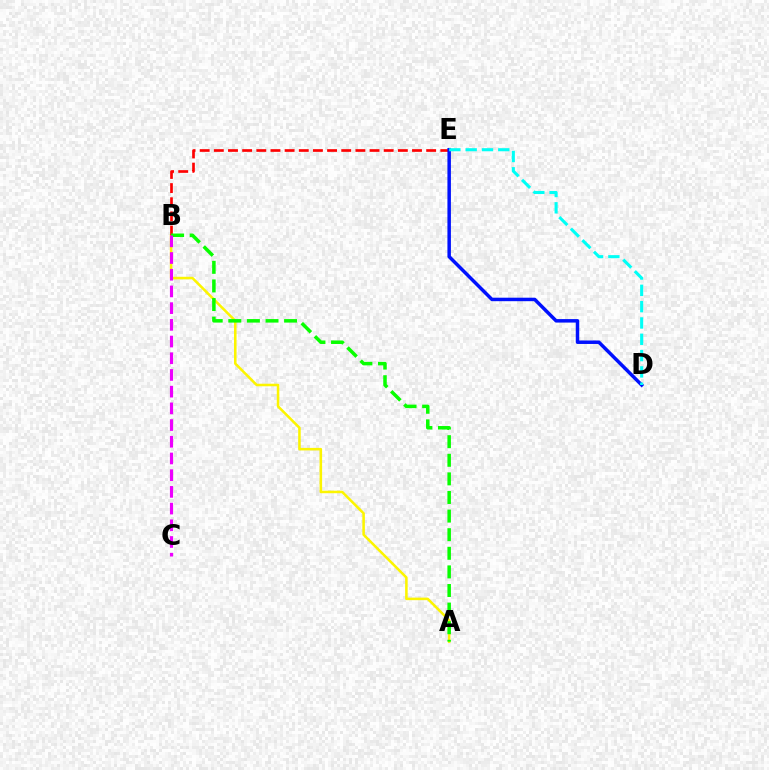{('A', 'B'): [{'color': '#fcf500', 'line_style': 'solid', 'thickness': 1.83}, {'color': '#08ff00', 'line_style': 'dashed', 'thickness': 2.53}], ('B', 'E'): [{'color': '#ff0000', 'line_style': 'dashed', 'thickness': 1.92}], ('B', 'C'): [{'color': '#ee00ff', 'line_style': 'dashed', 'thickness': 2.27}], ('D', 'E'): [{'color': '#0010ff', 'line_style': 'solid', 'thickness': 2.51}, {'color': '#00fff6', 'line_style': 'dashed', 'thickness': 2.22}]}